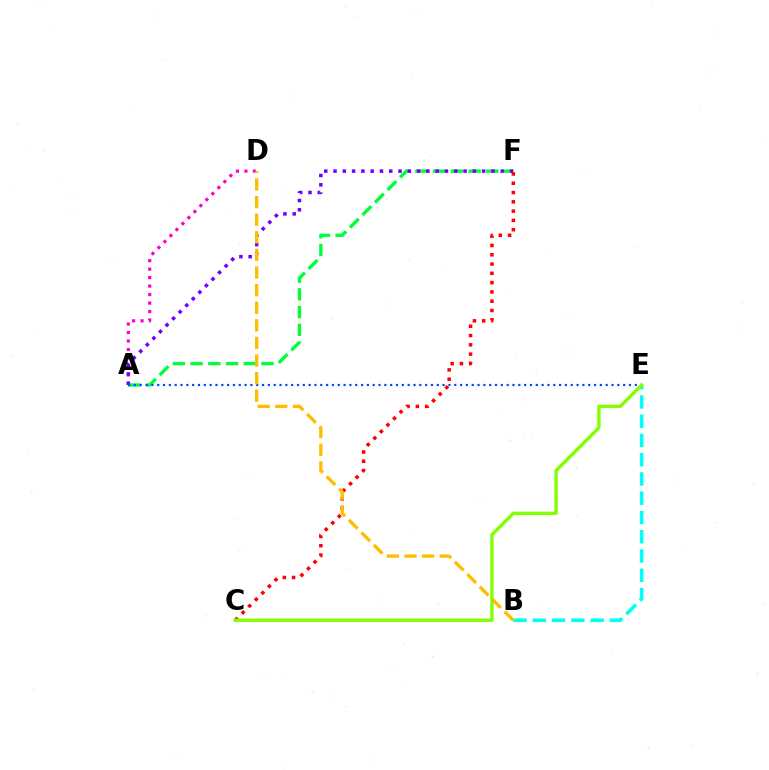{('A', 'F'): [{'color': '#00ff39', 'line_style': 'dashed', 'thickness': 2.41}, {'color': '#7200ff', 'line_style': 'dotted', 'thickness': 2.52}], ('A', 'D'): [{'color': '#ff00cf', 'line_style': 'dotted', 'thickness': 2.3}], ('B', 'E'): [{'color': '#00fff6', 'line_style': 'dashed', 'thickness': 2.62}], ('A', 'E'): [{'color': '#004bff', 'line_style': 'dotted', 'thickness': 1.58}], ('C', 'F'): [{'color': '#ff0000', 'line_style': 'dotted', 'thickness': 2.52}], ('C', 'E'): [{'color': '#84ff00', 'line_style': 'solid', 'thickness': 2.43}], ('B', 'D'): [{'color': '#ffbd00', 'line_style': 'dashed', 'thickness': 2.39}]}